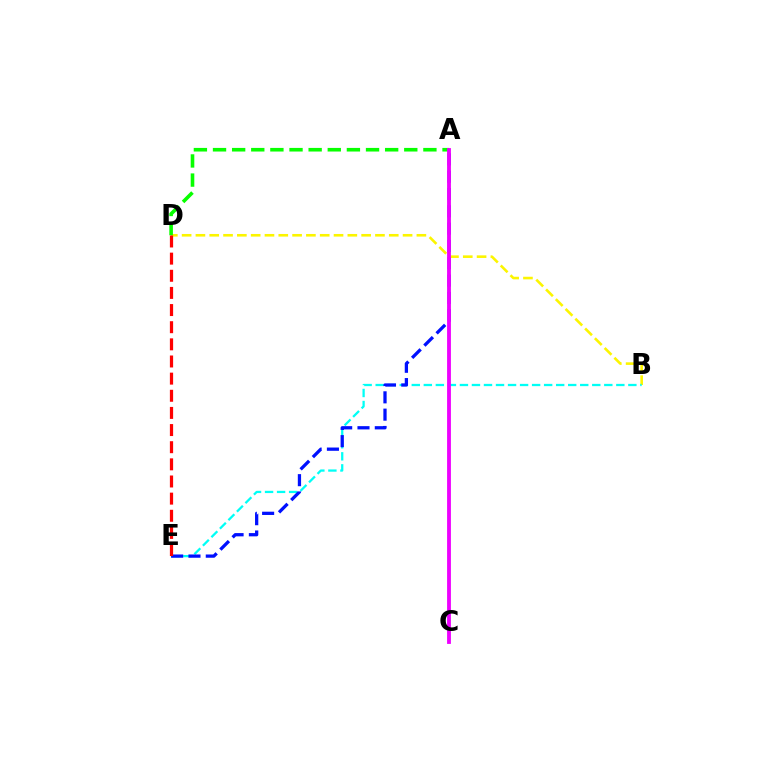{('B', 'D'): [{'color': '#fcf500', 'line_style': 'dashed', 'thickness': 1.88}], ('A', 'D'): [{'color': '#08ff00', 'line_style': 'dashed', 'thickness': 2.6}], ('B', 'E'): [{'color': '#00fff6', 'line_style': 'dashed', 'thickness': 1.63}], ('A', 'E'): [{'color': '#0010ff', 'line_style': 'dashed', 'thickness': 2.35}], ('D', 'E'): [{'color': '#ff0000', 'line_style': 'dashed', 'thickness': 2.33}], ('A', 'C'): [{'color': '#ee00ff', 'line_style': 'solid', 'thickness': 2.76}]}